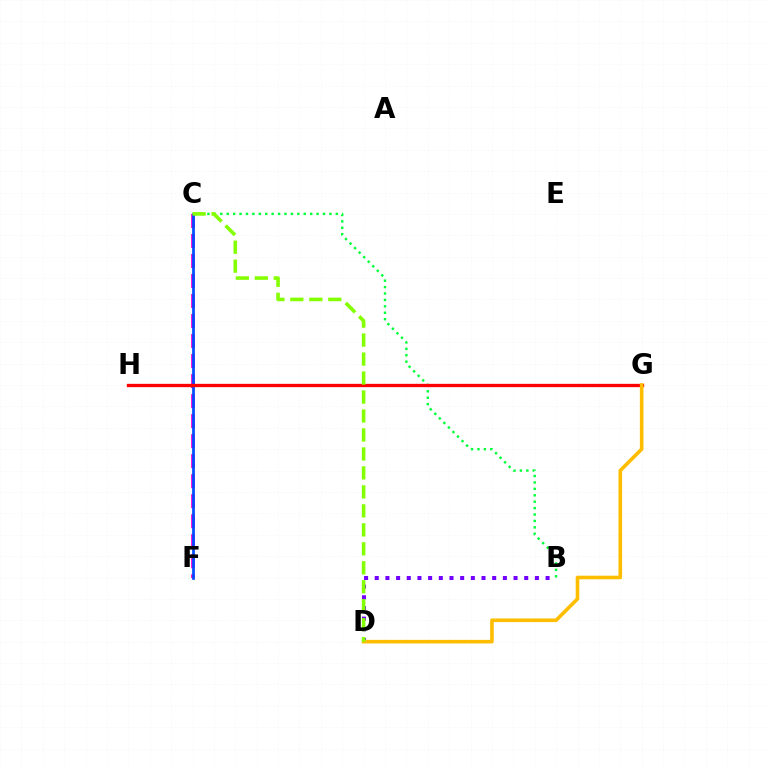{('B', 'D'): [{'color': '#7200ff', 'line_style': 'dotted', 'thickness': 2.9}], ('G', 'H'): [{'color': '#00fff6', 'line_style': 'dotted', 'thickness': 1.91}, {'color': '#ff0000', 'line_style': 'solid', 'thickness': 2.39}], ('C', 'F'): [{'color': '#ff00cf', 'line_style': 'dashed', 'thickness': 2.72}, {'color': '#004bff', 'line_style': 'solid', 'thickness': 1.96}], ('B', 'C'): [{'color': '#00ff39', 'line_style': 'dotted', 'thickness': 1.74}], ('D', 'G'): [{'color': '#ffbd00', 'line_style': 'solid', 'thickness': 2.6}], ('C', 'D'): [{'color': '#84ff00', 'line_style': 'dashed', 'thickness': 2.58}]}